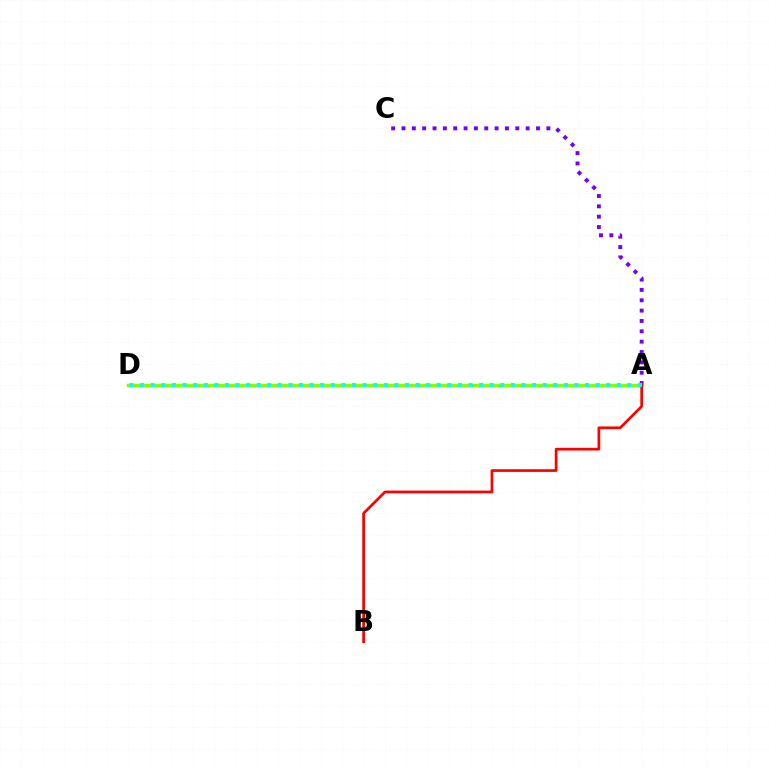{('A', 'C'): [{'color': '#7200ff', 'line_style': 'dotted', 'thickness': 2.81}], ('A', 'D'): [{'color': '#84ff00', 'line_style': 'solid', 'thickness': 2.48}, {'color': '#00fff6', 'line_style': 'dotted', 'thickness': 2.88}], ('A', 'B'): [{'color': '#ff0000', 'line_style': 'solid', 'thickness': 1.96}]}